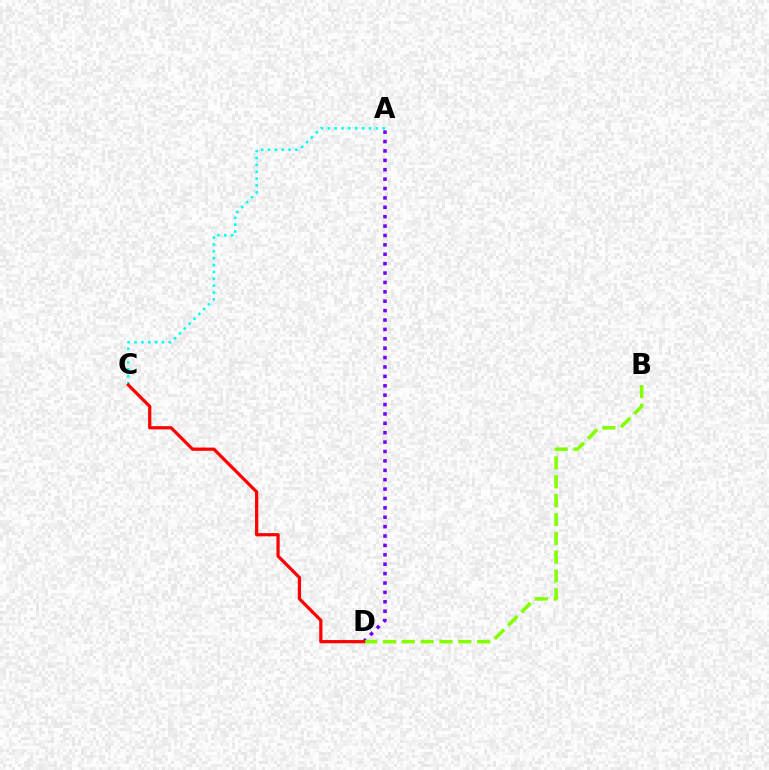{('A', 'D'): [{'color': '#7200ff', 'line_style': 'dotted', 'thickness': 2.55}], ('A', 'C'): [{'color': '#00fff6', 'line_style': 'dotted', 'thickness': 1.87}], ('B', 'D'): [{'color': '#84ff00', 'line_style': 'dashed', 'thickness': 2.56}], ('C', 'D'): [{'color': '#ff0000', 'line_style': 'solid', 'thickness': 2.32}]}